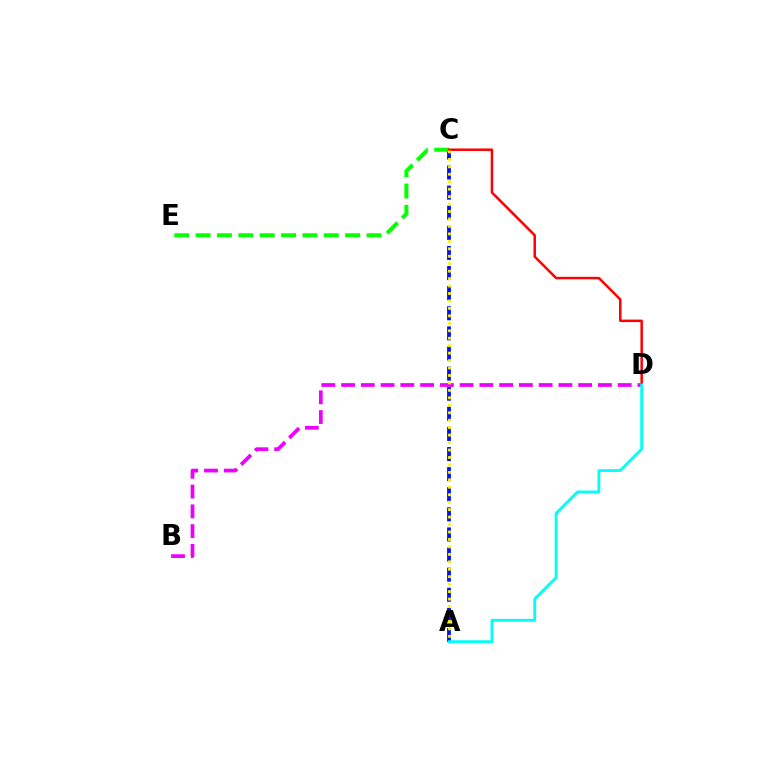{('A', 'C'): [{'color': '#0010ff', 'line_style': 'dashed', 'thickness': 2.73}, {'color': '#fcf500', 'line_style': 'dotted', 'thickness': 2.02}], ('C', 'E'): [{'color': '#08ff00', 'line_style': 'dashed', 'thickness': 2.9}], ('B', 'D'): [{'color': '#ee00ff', 'line_style': 'dashed', 'thickness': 2.68}], ('C', 'D'): [{'color': '#ff0000', 'line_style': 'solid', 'thickness': 1.79}], ('A', 'D'): [{'color': '#00fff6', 'line_style': 'solid', 'thickness': 2.04}]}